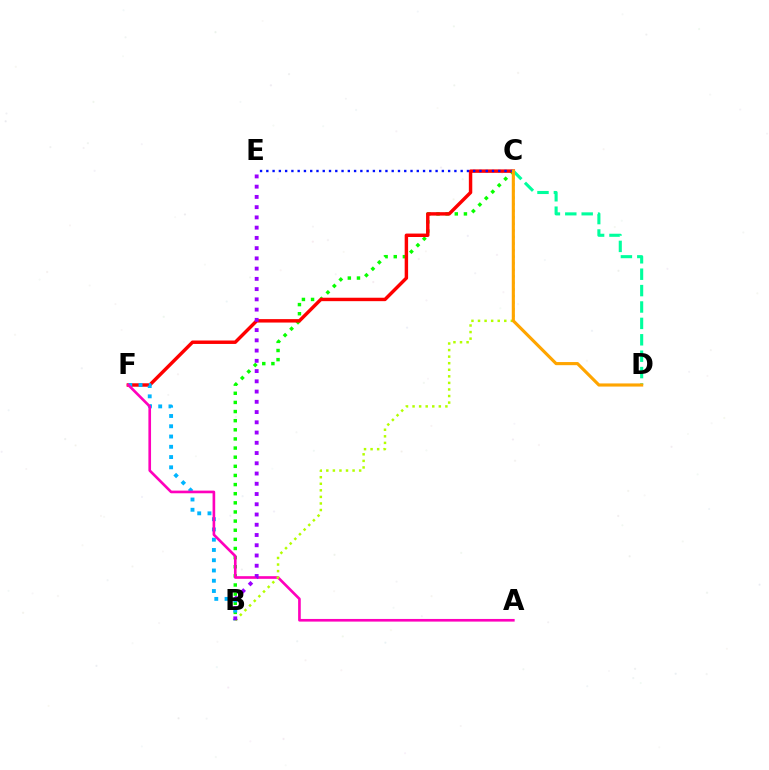{('B', 'C'): [{'color': '#08ff00', 'line_style': 'dotted', 'thickness': 2.48}, {'color': '#b3ff00', 'line_style': 'dotted', 'thickness': 1.78}], ('C', 'F'): [{'color': '#ff0000', 'line_style': 'solid', 'thickness': 2.47}], ('B', 'F'): [{'color': '#00b5ff', 'line_style': 'dotted', 'thickness': 2.79}], ('A', 'F'): [{'color': '#ff00bd', 'line_style': 'solid', 'thickness': 1.91}], ('B', 'E'): [{'color': '#9b00ff', 'line_style': 'dotted', 'thickness': 2.78}], ('C', 'D'): [{'color': '#00ff9d', 'line_style': 'dashed', 'thickness': 2.23}, {'color': '#ffa500', 'line_style': 'solid', 'thickness': 2.25}], ('C', 'E'): [{'color': '#0010ff', 'line_style': 'dotted', 'thickness': 1.7}]}